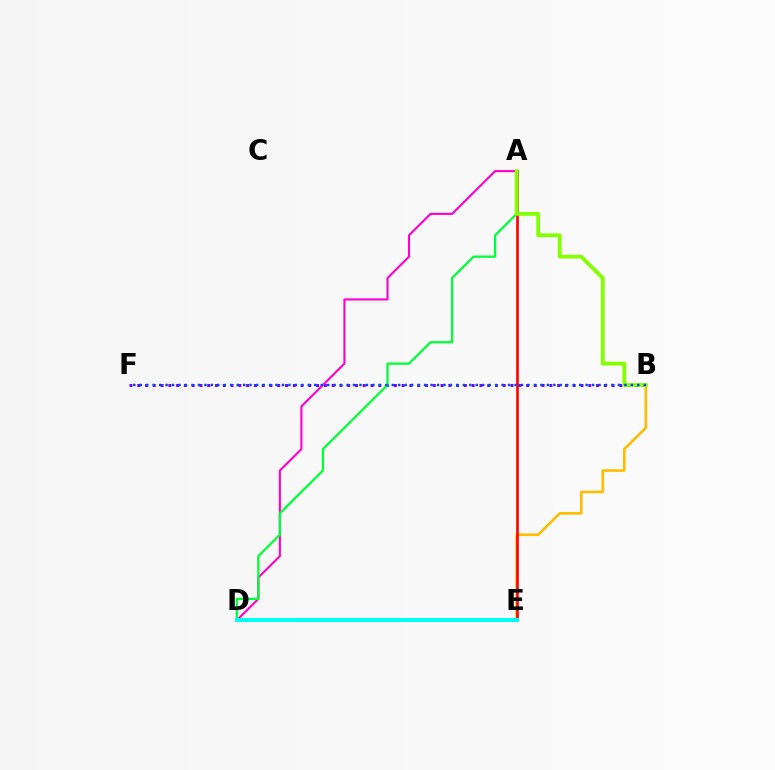{('B', 'E'): [{'color': '#ffbd00', 'line_style': 'solid', 'thickness': 1.89}], ('B', 'F'): [{'color': '#7200ff', 'line_style': 'dotted', 'thickness': 2.11}, {'color': '#004bff', 'line_style': 'dotted', 'thickness': 1.76}], ('A', 'D'): [{'color': '#ff00cf', 'line_style': 'solid', 'thickness': 1.52}, {'color': '#00ff39', 'line_style': 'solid', 'thickness': 1.63}], ('A', 'E'): [{'color': '#ff0000', 'line_style': 'solid', 'thickness': 1.89}], ('D', 'E'): [{'color': '#00fff6', 'line_style': 'solid', 'thickness': 2.85}], ('A', 'B'): [{'color': '#84ff00', 'line_style': 'solid', 'thickness': 2.73}]}